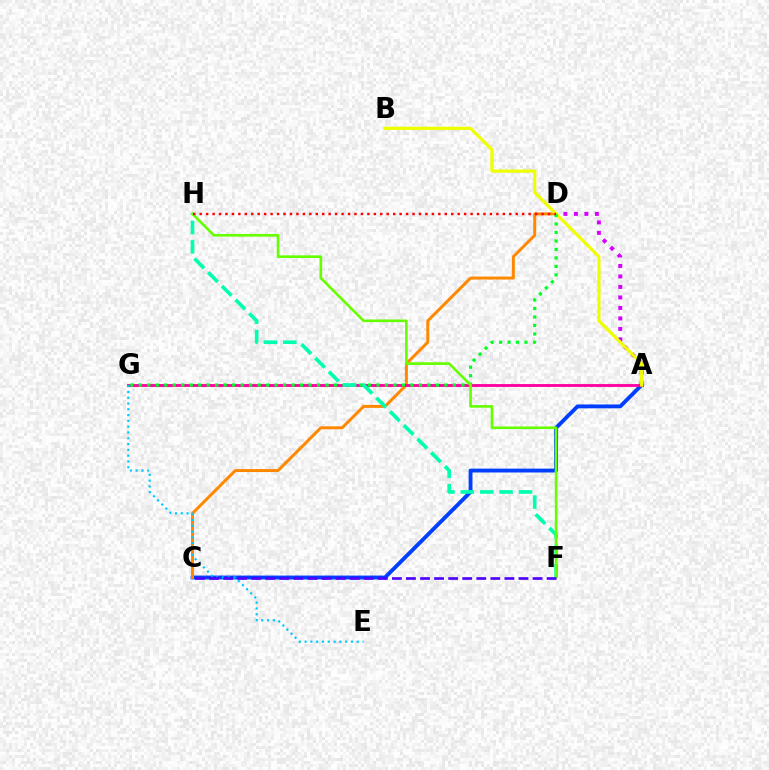{('A', 'D'): [{'color': '#d600ff', 'line_style': 'dotted', 'thickness': 2.85}], ('A', 'C'): [{'color': '#003fff', 'line_style': 'solid', 'thickness': 2.78}], ('C', 'D'): [{'color': '#ff8800', 'line_style': 'solid', 'thickness': 2.14}], ('A', 'G'): [{'color': '#ff00a0', 'line_style': 'solid', 'thickness': 2.06}], ('A', 'B'): [{'color': '#eeff00', 'line_style': 'solid', 'thickness': 2.31}], ('D', 'G'): [{'color': '#00ff27', 'line_style': 'dotted', 'thickness': 2.31}], ('F', 'H'): [{'color': '#00ffaf', 'line_style': 'dashed', 'thickness': 2.63}, {'color': '#66ff00', 'line_style': 'solid', 'thickness': 1.9}], ('E', 'G'): [{'color': '#00c7ff', 'line_style': 'dotted', 'thickness': 1.58}], ('D', 'H'): [{'color': '#ff0000', 'line_style': 'dotted', 'thickness': 1.75}], ('C', 'F'): [{'color': '#4f00ff', 'line_style': 'dashed', 'thickness': 1.91}]}